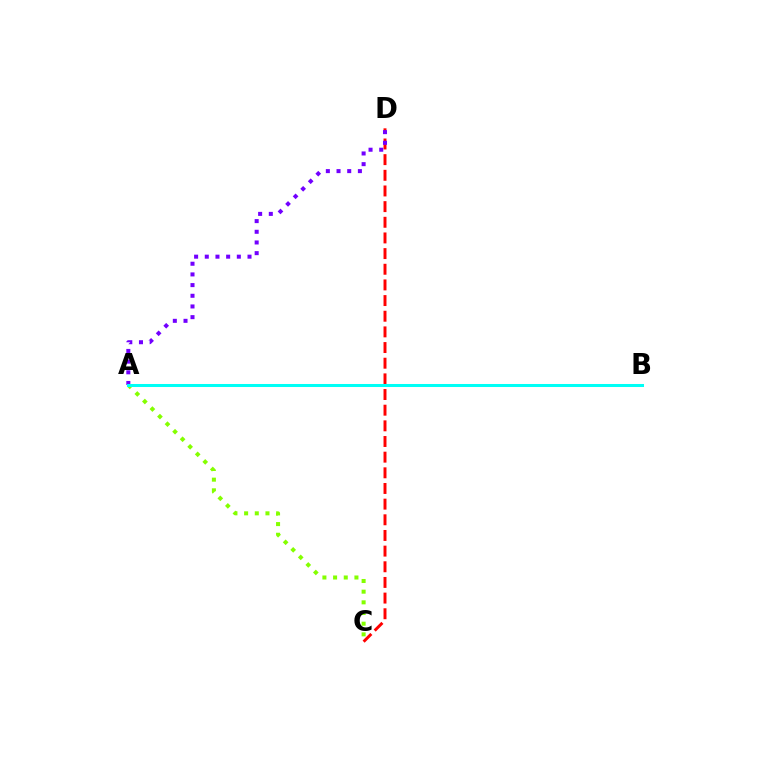{('A', 'C'): [{'color': '#84ff00', 'line_style': 'dotted', 'thickness': 2.9}], ('C', 'D'): [{'color': '#ff0000', 'line_style': 'dashed', 'thickness': 2.13}], ('A', 'D'): [{'color': '#7200ff', 'line_style': 'dotted', 'thickness': 2.9}], ('A', 'B'): [{'color': '#00fff6', 'line_style': 'solid', 'thickness': 2.18}]}